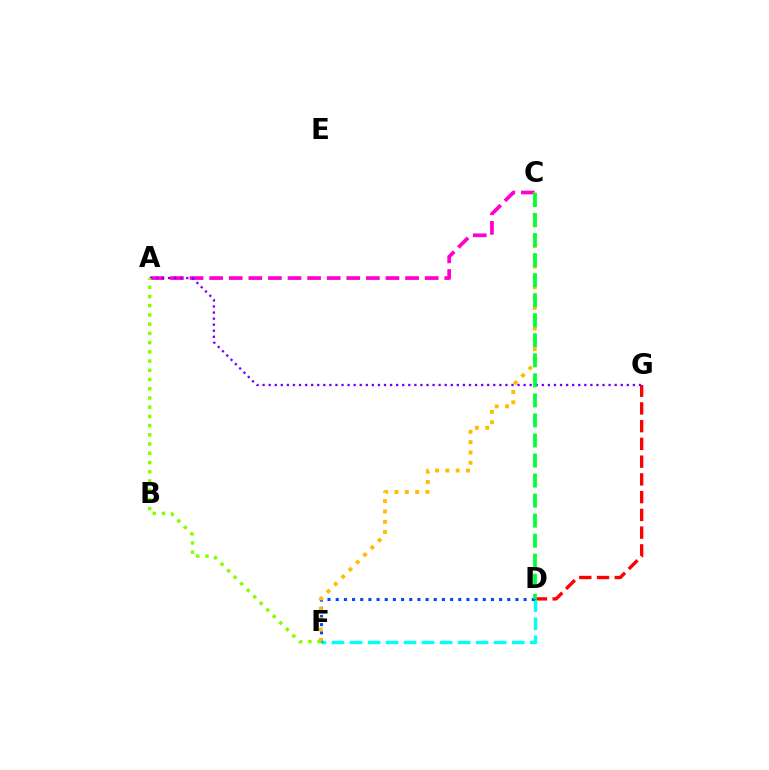{('D', 'G'): [{'color': '#ff0000', 'line_style': 'dashed', 'thickness': 2.41}], ('D', 'F'): [{'color': '#00fff6', 'line_style': 'dashed', 'thickness': 2.45}, {'color': '#004bff', 'line_style': 'dotted', 'thickness': 2.22}], ('A', 'C'): [{'color': '#ff00cf', 'line_style': 'dashed', 'thickness': 2.66}], ('C', 'F'): [{'color': '#ffbd00', 'line_style': 'dotted', 'thickness': 2.81}], ('A', 'G'): [{'color': '#7200ff', 'line_style': 'dotted', 'thickness': 1.65}], ('A', 'F'): [{'color': '#84ff00', 'line_style': 'dotted', 'thickness': 2.51}], ('C', 'D'): [{'color': '#00ff39', 'line_style': 'dashed', 'thickness': 2.72}]}